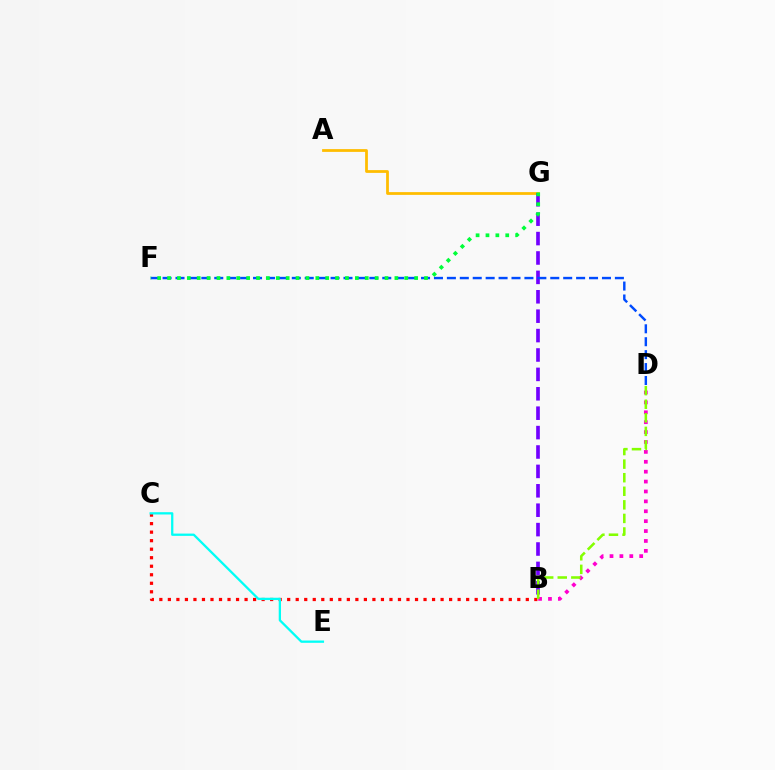{('B', 'D'): [{'color': '#ff00cf', 'line_style': 'dotted', 'thickness': 2.69}, {'color': '#84ff00', 'line_style': 'dashed', 'thickness': 1.84}], ('A', 'G'): [{'color': '#ffbd00', 'line_style': 'solid', 'thickness': 1.99}], ('B', 'G'): [{'color': '#7200ff', 'line_style': 'dashed', 'thickness': 2.64}], ('D', 'F'): [{'color': '#004bff', 'line_style': 'dashed', 'thickness': 1.76}], ('F', 'G'): [{'color': '#00ff39', 'line_style': 'dotted', 'thickness': 2.69}], ('B', 'C'): [{'color': '#ff0000', 'line_style': 'dotted', 'thickness': 2.32}], ('C', 'E'): [{'color': '#00fff6', 'line_style': 'solid', 'thickness': 1.65}]}